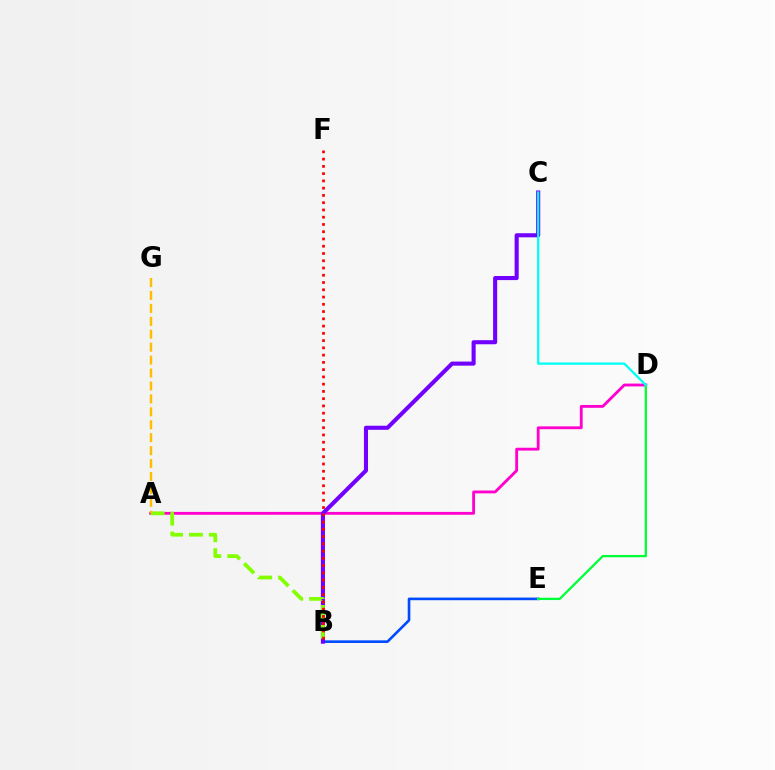{('B', 'E'): [{'color': '#004bff', 'line_style': 'solid', 'thickness': 1.89}], ('A', 'D'): [{'color': '#ff00cf', 'line_style': 'solid', 'thickness': 2.04}], ('D', 'E'): [{'color': '#00ff39', 'line_style': 'solid', 'thickness': 1.66}], ('B', 'C'): [{'color': '#7200ff', 'line_style': 'solid', 'thickness': 2.94}], ('C', 'D'): [{'color': '#00fff6', 'line_style': 'solid', 'thickness': 1.63}], ('A', 'B'): [{'color': '#84ff00', 'line_style': 'dashed', 'thickness': 2.7}], ('A', 'G'): [{'color': '#ffbd00', 'line_style': 'dashed', 'thickness': 1.76}], ('B', 'F'): [{'color': '#ff0000', 'line_style': 'dotted', 'thickness': 1.97}]}